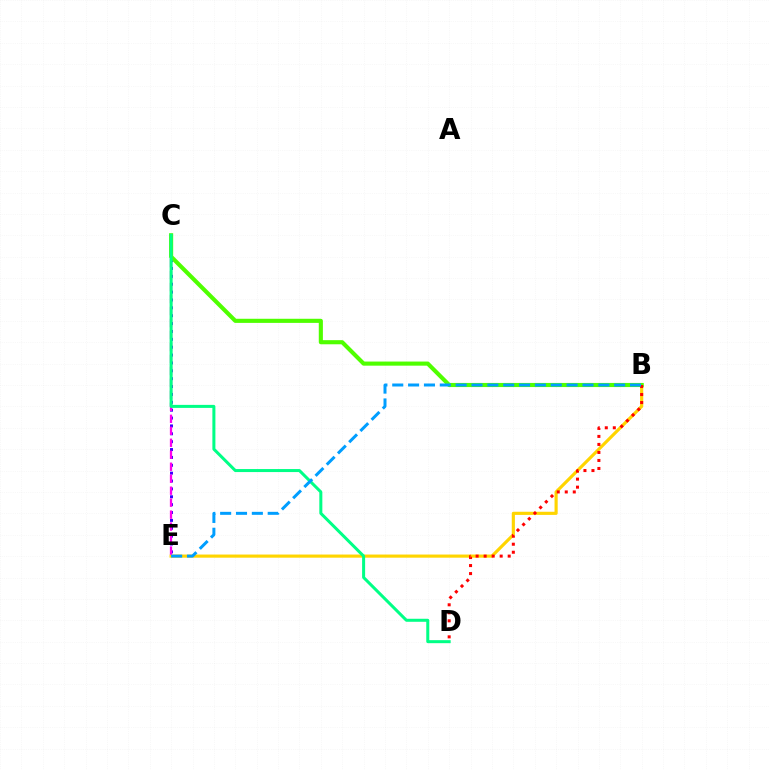{('C', 'E'): [{'color': '#3700ff', 'line_style': 'dotted', 'thickness': 2.14}, {'color': '#ff00ed', 'line_style': 'dashed', 'thickness': 1.63}], ('B', 'E'): [{'color': '#ffd500', 'line_style': 'solid', 'thickness': 2.27}, {'color': '#009eff', 'line_style': 'dashed', 'thickness': 2.15}], ('B', 'C'): [{'color': '#4fff00', 'line_style': 'solid', 'thickness': 2.96}], ('C', 'D'): [{'color': '#00ff86', 'line_style': 'solid', 'thickness': 2.17}], ('B', 'D'): [{'color': '#ff0000', 'line_style': 'dotted', 'thickness': 2.18}]}